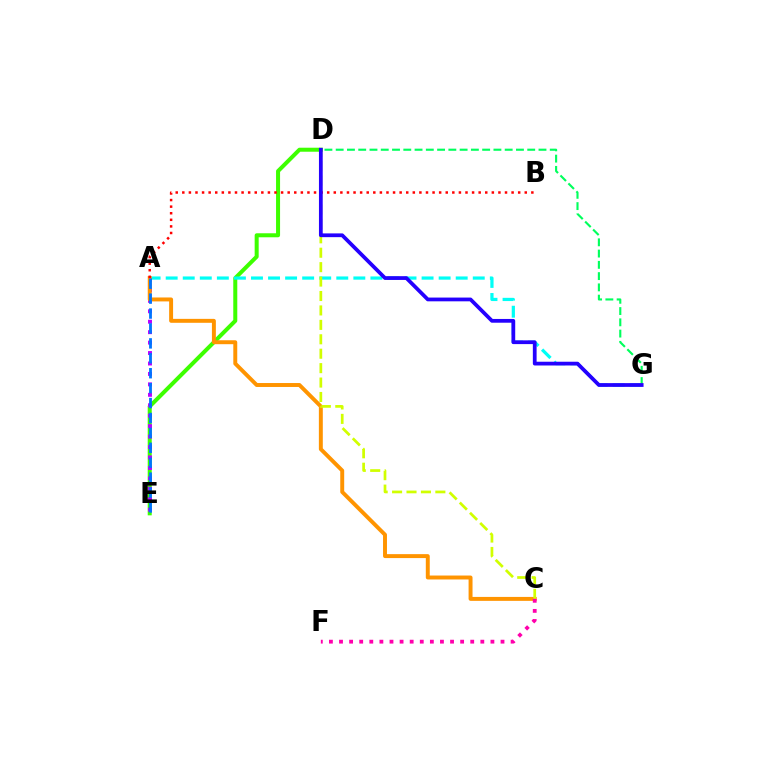{('D', 'E'): [{'color': '#3dff00', 'line_style': 'solid', 'thickness': 2.89}], ('A', 'G'): [{'color': '#00fff6', 'line_style': 'dashed', 'thickness': 2.32}], ('A', 'E'): [{'color': '#b900ff', 'line_style': 'dotted', 'thickness': 2.84}, {'color': '#0074ff', 'line_style': 'dashed', 'thickness': 2.03}], ('A', 'C'): [{'color': '#ff9400', 'line_style': 'solid', 'thickness': 2.84}], ('C', 'D'): [{'color': '#d1ff00', 'line_style': 'dashed', 'thickness': 1.96}], ('A', 'B'): [{'color': '#ff0000', 'line_style': 'dotted', 'thickness': 1.79}], ('C', 'F'): [{'color': '#ff00ac', 'line_style': 'dotted', 'thickness': 2.74}], ('D', 'G'): [{'color': '#00ff5c', 'line_style': 'dashed', 'thickness': 1.53}, {'color': '#2500ff', 'line_style': 'solid', 'thickness': 2.71}]}